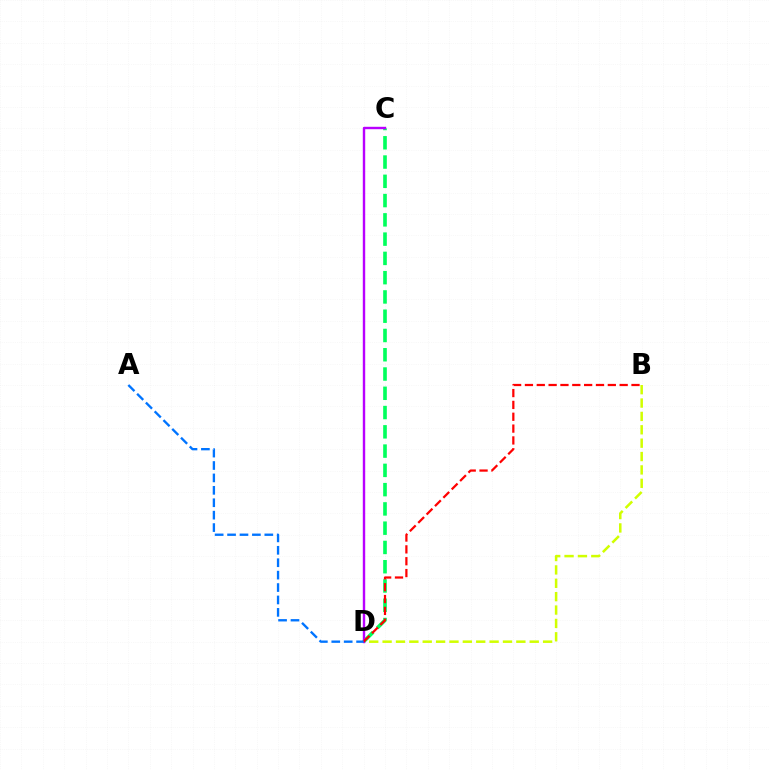{('B', 'D'): [{'color': '#d1ff00', 'line_style': 'dashed', 'thickness': 1.82}, {'color': '#ff0000', 'line_style': 'dashed', 'thickness': 1.61}], ('C', 'D'): [{'color': '#00ff5c', 'line_style': 'dashed', 'thickness': 2.62}, {'color': '#b900ff', 'line_style': 'solid', 'thickness': 1.73}], ('A', 'D'): [{'color': '#0074ff', 'line_style': 'dashed', 'thickness': 1.69}]}